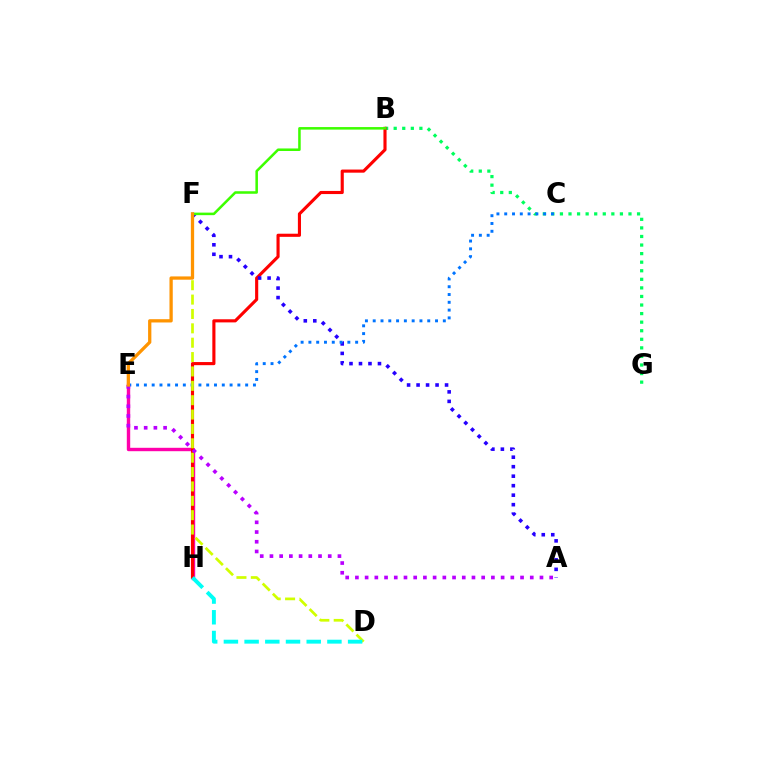{('B', 'G'): [{'color': '#00ff5c', 'line_style': 'dotted', 'thickness': 2.33}], ('E', 'H'): [{'color': '#ff00ac', 'line_style': 'solid', 'thickness': 2.45}], ('B', 'H'): [{'color': '#ff0000', 'line_style': 'solid', 'thickness': 2.25}], ('A', 'F'): [{'color': '#2500ff', 'line_style': 'dotted', 'thickness': 2.58}], ('B', 'F'): [{'color': '#3dff00', 'line_style': 'solid', 'thickness': 1.83}], ('C', 'E'): [{'color': '#0074ff', 'line_style': 'dotted', 'thickness': 2.12}], ('D', 'F'): [{'color': '#d1ff00', 'line_style': 'dashed', 'thickness': 1.95}], ('D', 'H'): [{'color': '#00fff6', 'line_style': 'dashed', 'thickness': 2.81}], ('A', 'E'): [{'color': '#b900ff', 'line_style': 'dotted', 'thickness': 2.64}], ('E', 'F'): [{'color': '#ff9400', 'line_style': 'solid', 'thickness': 2.36}]}